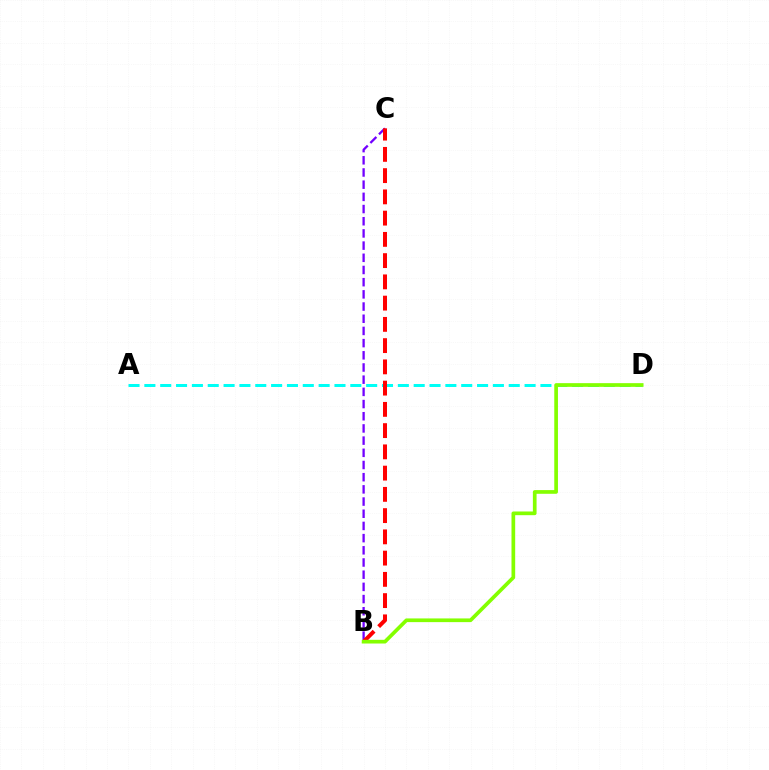{('B', 'C'): [{'color': '#7200ff', 'line_style': 'dashed', 'thickness': 1.66}, {'color': '#ff0000', 'line_style': 'dashed', 'thickness': 2.89}], ('A', 'D'): [{'color': '#00fff6', 'line_style': 'dashed', 'thickness': 2.15}], ('B', 'D'): [{'color': '#84ff00', 'line_style': 'solid', 'thickness': 2.66}]}